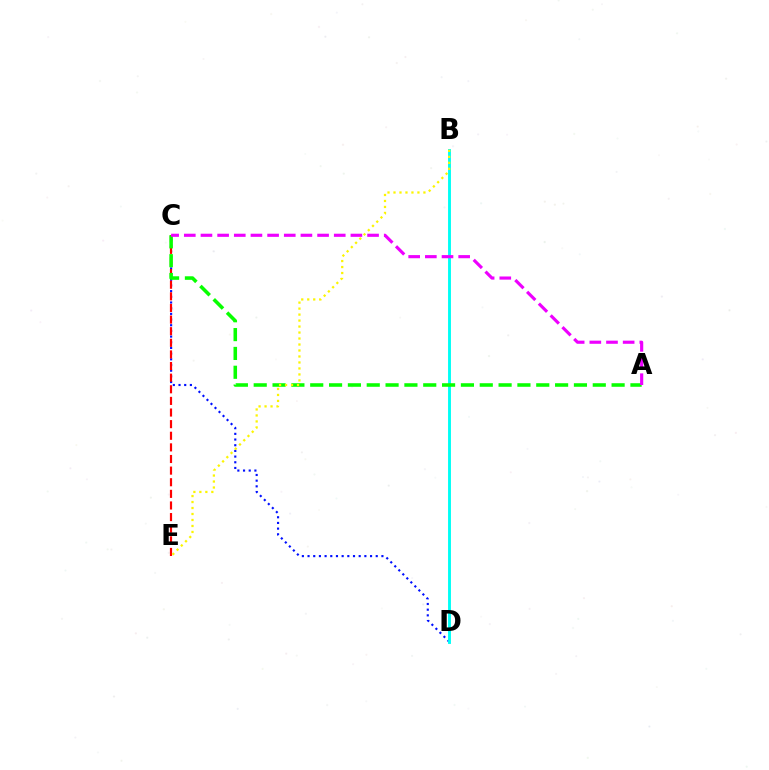{('C', 'D'): [{'color': '#0010ff', 'line_style': 'dotted', 'thickness': 1.54}], ('C', 'E'): [{'color': '#ff0000', 'line_style': 'dashed', 'thickness': 1.58}], ('B', 'D'): [{'color': '#00fff6', 'line_style': 'solid', 'thickness': 2.09}], ('A', 'C'): [{'color': '#08ff00', 'line_style': 'dashed', 'thickness': 2.56}, {'color': '#ee00ff', 'line_style': 'dashed', 'thickness': 2.26}], ('B', 'E'): [{'color': '#fcf500', 'line_style': 'dotted', 'thickness': 1.63}]}